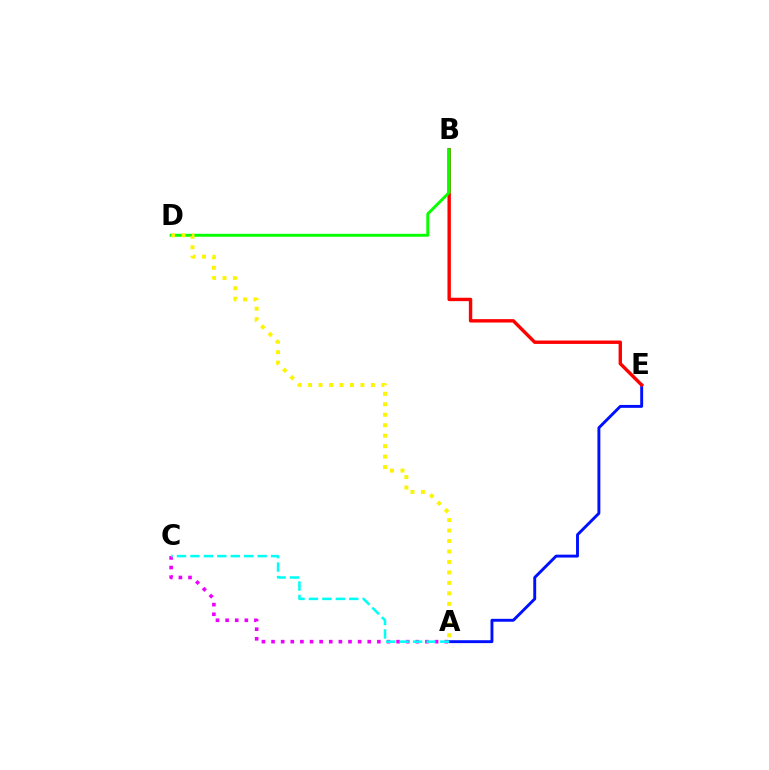{('A', 'C'): [{'color': '#ee00ff', 'line_style': 'dotted', 'thickness': 2.61}, {'color': '#00fff6', 'line_style': 'dashed', 'thickness': 1.83}], ('A', 'E'): [{'color': '#0010ff', 'line_style': 'solid', 'thickness': 2.09}], ('B', 'E'): [{'color': '#ff0000', 'line_style': 'solid', 'thickness': 2.44}], ('B', 'D'): [{'color': '#08ff00', 'line_style': 'solid', 'thickness': 2.11}], ('A', 'D'): [{'color': '#fcf500', 'line_style': 'dotted', 'thickness': 2.84}]}